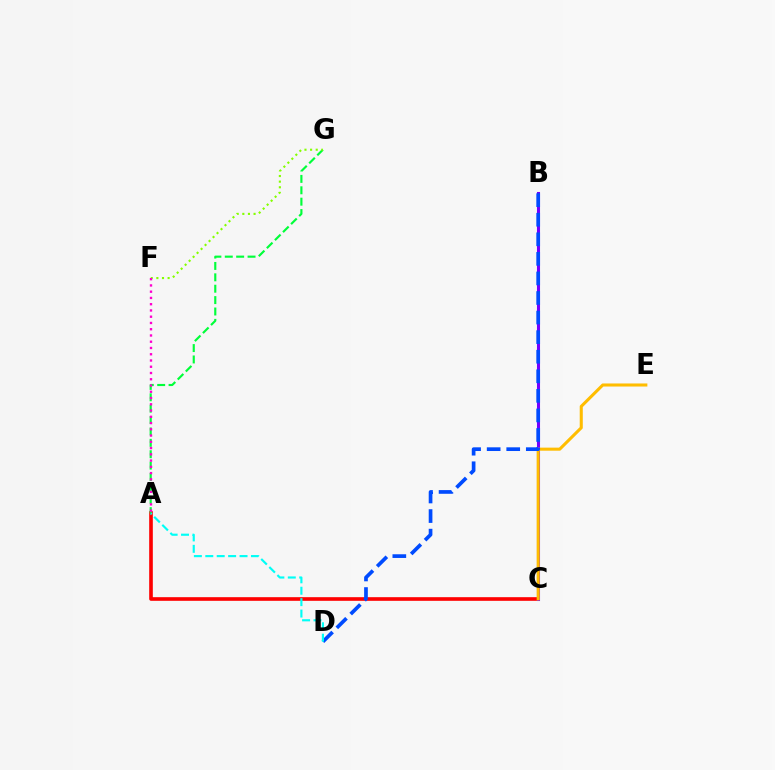{('A', 'C'): [{'color': '#ff0000', 'line_style': 'solid', 'thickness': 2.62}], ('B', 'C'): [{'color': '#7200ff', 'line_style': 'solid', 'thickness': 2.2}], ('C', 'E'): [{'color': '#ffbd00', 'line_style': 'solid', 'thickness': 2.21}], ('B', 'D'): [{'color': '#004bff', 'line_style': 'dashed', 'thickness': 2.66}], ('A', 'G'): [{'color': '#00ff39', 'line_style': 'dashed', 'thickness': 1.55}], ('A', 'D'): [{'color': '#00fff6', 'line_style': 'dashed', 'thickness': 1.55}], ('F', 'G'): [{'color': '#84ff00', 'line_style': 'dotted', 'thickness': 1.53}], ('A', 'F'): [{'color': '#ff00cf', 'line_style': 'dotted', 'thickness': 1.7}]}